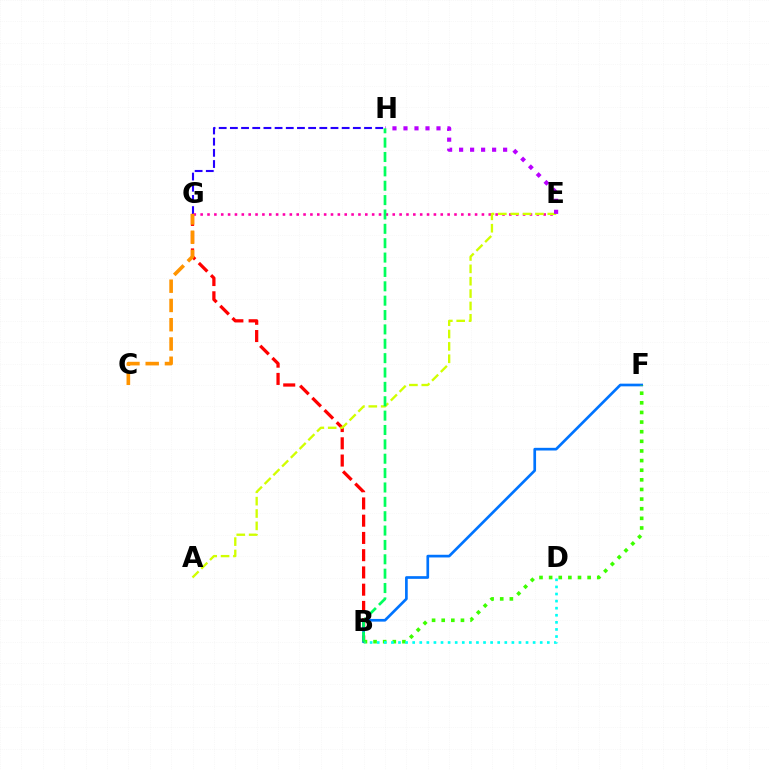{('G', 'H'): [{'color': '#2500ff', 'line_style': 'dashed', 'thickness': 1.52}], ('B', 'G'): [{'color': '#ff0000', 'line_style': 'dashed', 'thickness': 2.34}], ('E', 'G'): [{'color': '#ff00ac', 'line_style': 'dotted', 'thickness': 1.86}], ('A', 'E'): [{'color': '#d1ff00', 'line_style': 'dashed', 'thickness': 1.68}], ('B', 'F'): [{'color': '#0074ff', 'line_style': 'solid', 'thickness': 1.93}, {'color': '#3dff00', 'line_style': 'dotted', 'thickness': 2.62}], ('B', 'D'): [{'color': '#00fff6', 'line_style': 'dotted', 'thickness': 1.93}], ('E', 'H'): [{'color': '#b900ff', 'line_style': 'dotted', 'thickness': 2.99}], ('C', 'G'): [{'color': '#ff9400', 'line_style': 'dashed', 'thickness': 2.62}], ('B', 'H'): [{'color': '#00ff5c', 'line_style': 'dashed', 'thickness': 1.95}]}